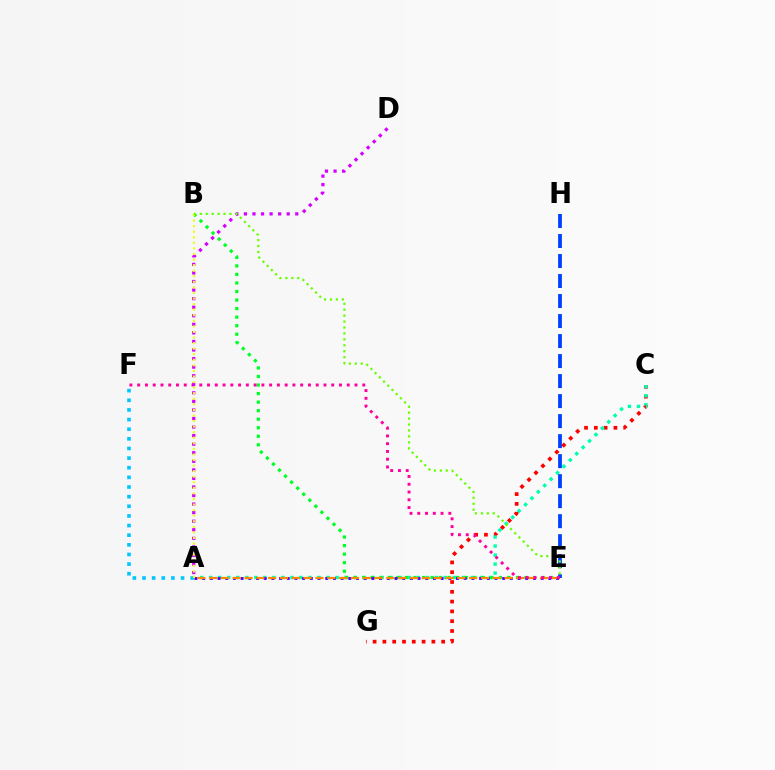{('C', 'G'): [{'color': '#ff0000', 'line_style': 'dotted', 'thickness': 2.66}], ('A', 'F'): [{'color': '#00c7ff', 'line_style': 'dotted', 'thickness': 2.62}], ('A', 'C'): [{'color': '#00ffaf', 'line_style': 'dotted', 'thickness': 2.45}], ('B', 'E'): [{'color': '#00ff27', 'line_style': 'dotted', 'thickness': 2.32}, {'color': '#66ff00', 'line_style': 'dotted', 'thickness': 1.61}], ('A', 'E'): [{'color': '#4f00ff', 'line_style': 'dotted', 'thickness': 2.09}, {'color': '#ff8800', 'line_style': 'dashed', 'thickness': 1.61}], ('E', 'H'): [{'color': '#003fff', 'line_style': 'dashed', 'thickness': 2.72}], ('E', 'F'): [{'color': '#ff00a0', 'line_style': 'dotted', 'thickness': 2.11}], ('A', 'D'): [{'color': '#d600ff', 'line_style': 'dotted', 'thickness': 2.33}], ('A', 'B'): [{'color': '#eeff00', 'line_style': 'dotted', 'thickness': 1.51}]}